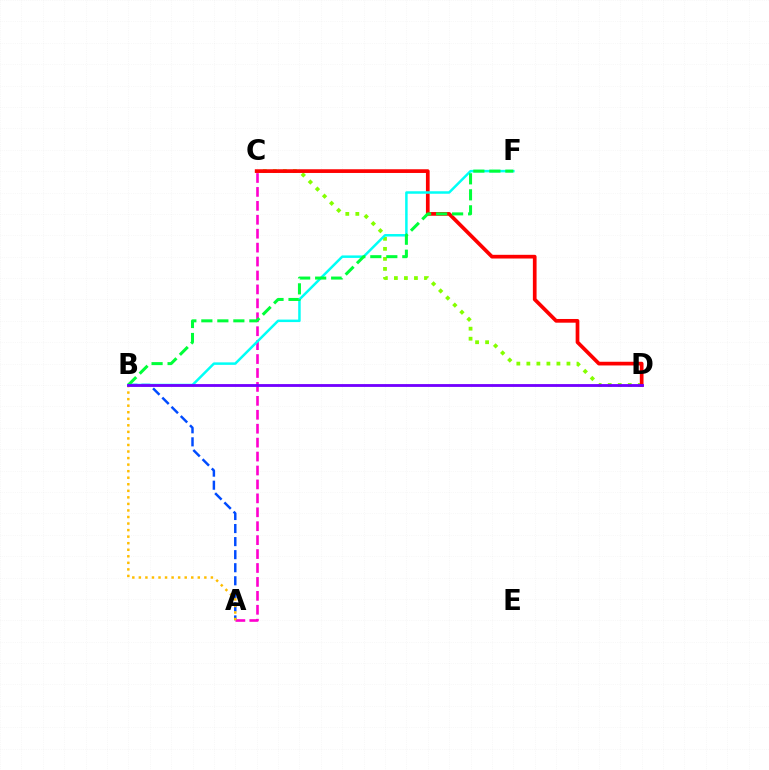{('A', 'B'): [{'color': '#004bff', 'line_style': 'dashed', 'thickness': 1.77}, {'color': '#ffbd00', 'line_style': 'dotted', 'thickness': 1.78}], ('C', 'D'): [{'color': '#84ff00', 'line_style': 'dotted', 'thickness': 2.72}, {'color': '#ff0000', 'line_style': 'solid', 'thickness': 2.67}], ('A', 'C'): [{'color': '#ff00cf', 'line_style': 'dashed', 'thickness': 1.89}], ('B', 'F'): [{'color': '#00fff6', 'line_style': 'solid', 'thickness': 1.8}, {'color': '#00ff39', 'line_style': 'dashed', 'thickness': 2.17}], ('B', 'D'): [{'color': '#7200ff', 'line_style': 'solid', 'thickness': 2.04}]}